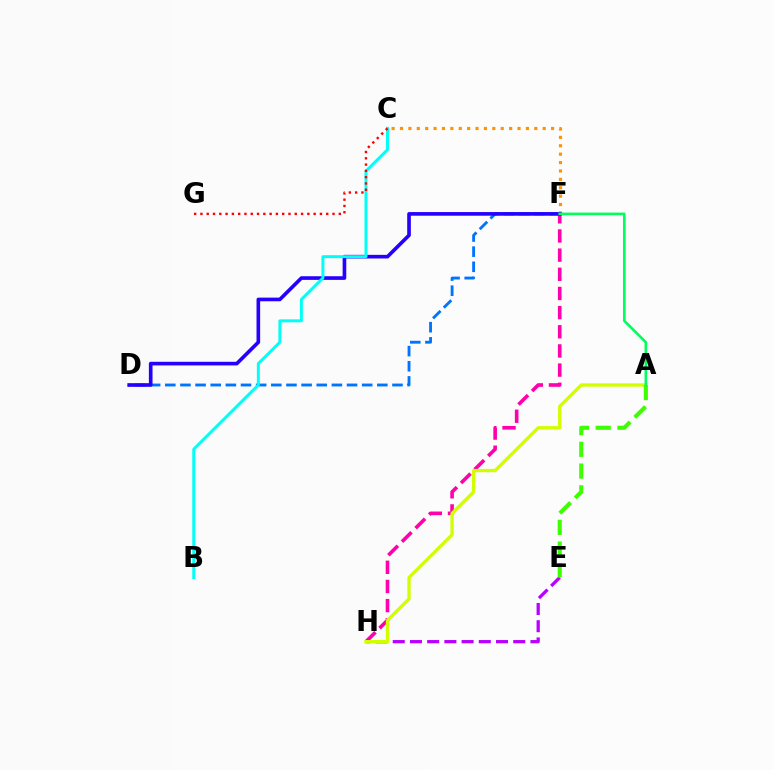{('C', 'F'): [{'color': '#ff9400', 'line_style': 'dotted', 'thickness': 2.28}], ('F', 'H'): [{'color': '#ff00ac', 'line_style': 'dashed', 'thickness': 2.6}], ('E', 'H'): [{'color': '#b900ff', 'line_style': 'dashed', 'thickness': 2.34}], ('D', 'F'): [{'color': '#0074ff', 'line_style': 'dashed', 'thickness': 2.06}, {'color': '#2500ff', 'line_style': 'solid', 'thickness': 2.62}], ('A', 'H'): [{'color': '#d1ff00', 'line_style': 'solid', 'thickness': 2.39}], ('A', 'E'): [{'color': '#3dff00', 'line_style': 'dashed', 'thickness': 2.95}], ('A', 'F'): [{'color': '#00ff5c', 'line_style': 'solid', 'thickness': 1.89}], ('B', 'C'): [{'color': '#00fff6', 'line_style': 'solid', 'thickness': 2.13}], ('C', 'G'): [{'color': '#ff0000', 'line_style': 'dotted', 'thickness': 1.71}]}